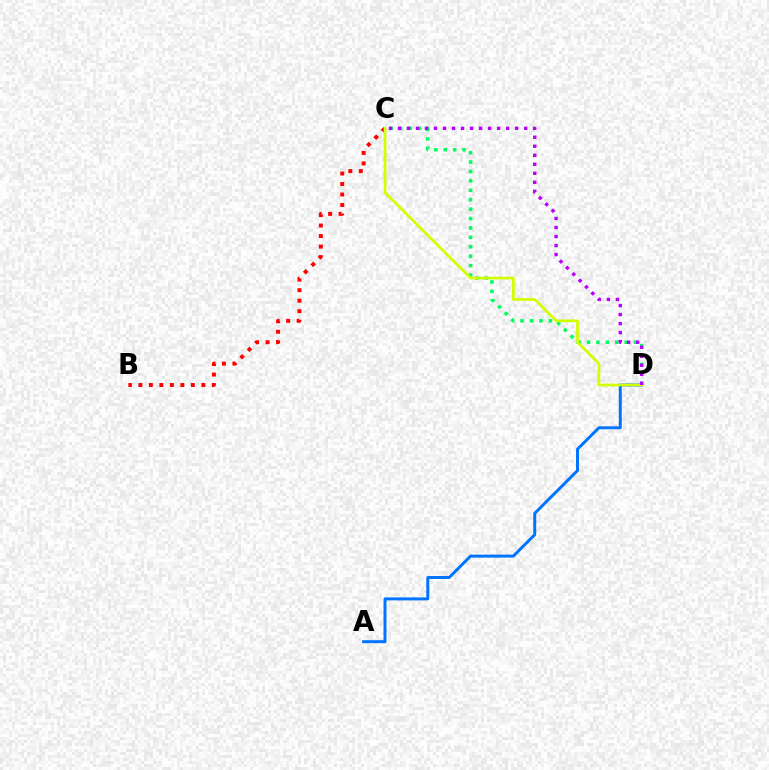{('A', 'D'): [{'color': '#0074ff', 'line_style': 'solid', 'thickness': 2.14}], ('C', 'D'): [{'color': '#00ff5c', 'line_style': 'dotted', 'thickness': 2.56}, {'color': '#d1ff00', 'line_style': 'solid', 'thickness': 1.96}, {'color': '#b900ff', 'line_style': 'dotted', 'thickness': 2.45}], ('B', 'C'): [{'color': '#ff0000', 'line_style': 'dotted', 'thickness': 2.85}]}